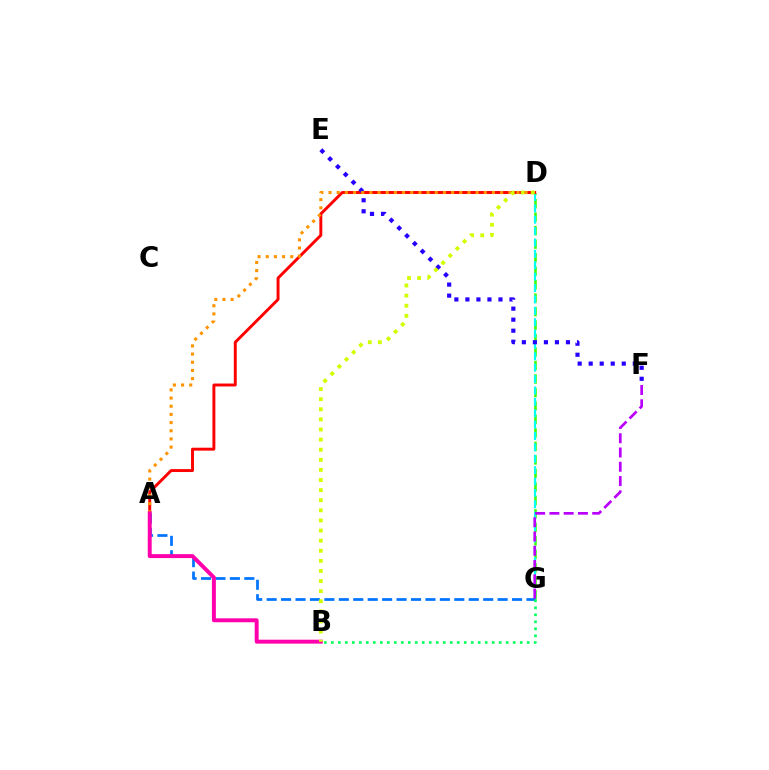{('D', 'G'): [{'color': '#3dff00', 'line_style': 'dashed', 'thickness': 1.83}, {'color': '#00fff6', 'line_style': 'dashed', 'thickness': 1.55}], ('A', 'D'): [{'color': '#ff0000', 'line_style': 'solid', 'thickness': 2.11}, {'color': '#ff9400', 'line_style': 'dotted', 'thickness': 2.22}], ('A', 'G'): [{'color': '#0074ff', 'line_style': 'dashed', 'thickness': 1.96}], ('E', 'F'): [{'color': '#2500ff', 'line_style': 'dotted', 'thickness': 3.0}], ('F', 'G'): [{'color': '#b900ff', 'line_style': 'dashed', 'thickness': 1.94}], ('A', 'B'): [{'color': '#ff00ac', 'line_style': 'solid', 'thickness': 2.83}], ('B', 'D'): [{'color': '#d1ff00', 'line_style': 'dotted', 'thickness': 2.74}], ('B', 'G'): [{'color': '#00ff5c', 'line_style': 'dotted', 'thickness': 1.9}]}